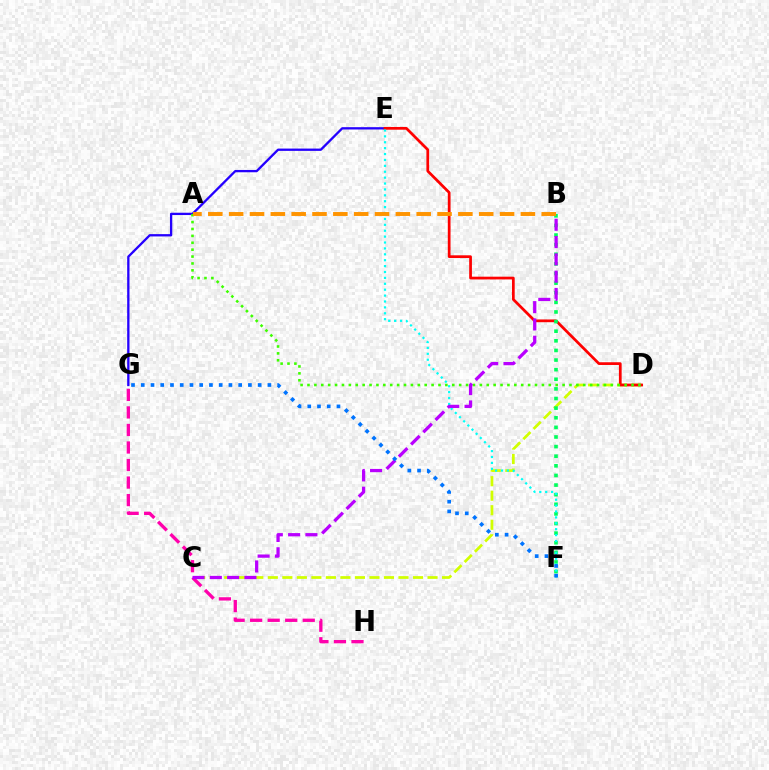{('C', 'D'): [{'color': '#d1ff00', 'line_style': 'dashed', 'thickness': 1.97}], ('E', 'G'): [{'color': '#2500ff', 'line_style': 'solid', 'thickness': 1.66}], ('D', 'E'): [{'color': '#ff0000', 'line_style': 'solid', 'thickness': 1.97}], ('A', 'D'): [{'color': '#3dff00', 'line_style': 'dotted', 'thickness': 1.87}], ('B', 'F'): [{'color': '#00ff5c', 'line_style': 'dotted', 'thickness': 2.61}], ('G', 'H'): [{'color': '#ff00ac', 'line_style': 'dashed', 'thickness': 2.38}], ('E', 'F'): [{'color': '#00fff6', 'line_style': 'dotted', 'thickness': 1.6}], ('B', 'C'): [{'color': '#b900ff', 'line_style': 'dashed', 'thickness': 2.35}], ('F', 'G'): [{'color': '#0074ff', 'line_style': 'dotted', 'thickness': 2.65}], ('A', 'B'): [{'color': '#ff9400', 'line_style': 'dashed', 'thickness': 2.83}]}